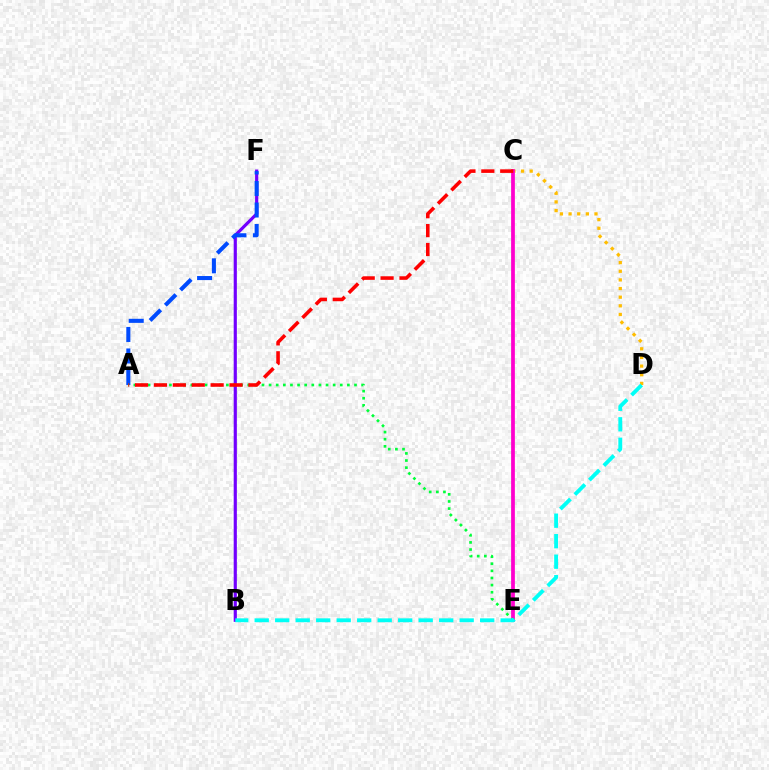{('B', 'F'): [{'color': '#7200ff', 'line_style': 'solid', 'thickness': 2.28}], ('A', 'F'): [{'color': '#004bff', 'line_style': 'dashed', 'thickness': 2.92}], ('C', 'D'): [{'color': '#ffbd00', 'line_style': 'dotted', 'thickness': 2.35}], ('C', 'E'): [{'color': '#84ff00', 'line_style': 'dotted', 'thickness': 1.55}, {'color': '#ff00cf', 'line_style': 'solid', 'thickness': 2.69}], ('A', 'E'): [{'color': '#00ff39', 'line_style': 'dotted', 'thickness': 1.93}], ('A', 'C'): [{'color': '#ff0000', 'line_style': 'dashed', 'thickness': 2.57}], ('B', 'D'): [{'color': '#00fff6', 'line_style': 'dashed', 'thickness': 2.78}]}